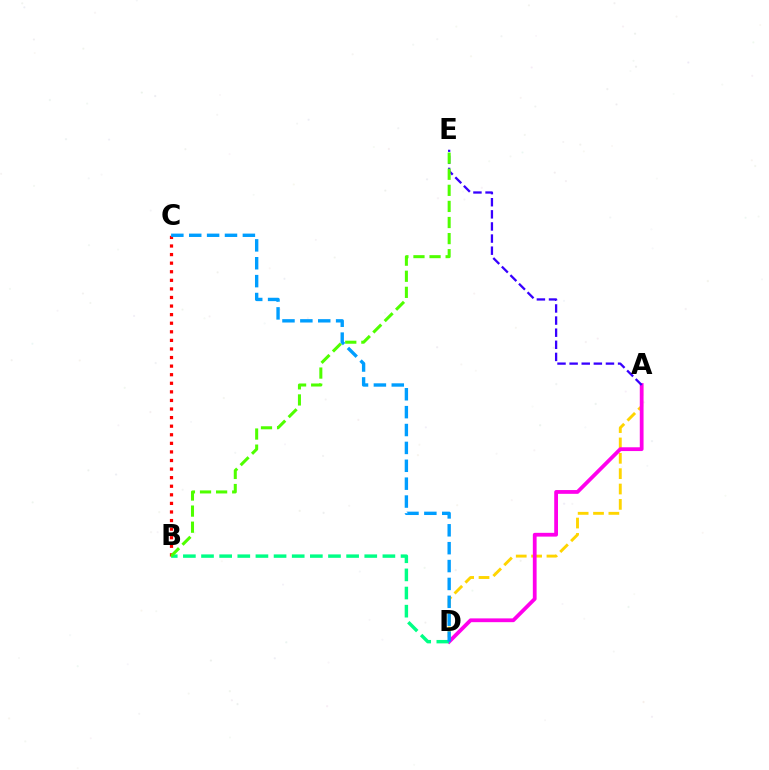{('A', 'D'): [{'color': '#ffd500', 'line_style': 'dashed', 'thickness': 2.09}, {'color': '#ff00ed', 'line_style': 'solid', 'thickness': 2.72}], ('B', 'C'): [{'color': '#ff0000', 'line_style': 'dotted', 'thickness': 2.33}], ('A', 'E'): [{'color': '#3700ff', 'line_style': 'dashed', 'thickness': 1.65}], ('B', 'D'): [{'color': '#00ff86', 'line_style': 'dashed', 'thickness': 2.46}], ('C', 'D'): [{'color': '#009eff', 'line_style': 'dashed', 'thickness': 2.43}], ('B', 'E'): [{'color': '#4fff00', 'line_style': 'dashed', 'thickness': 2.19}]}